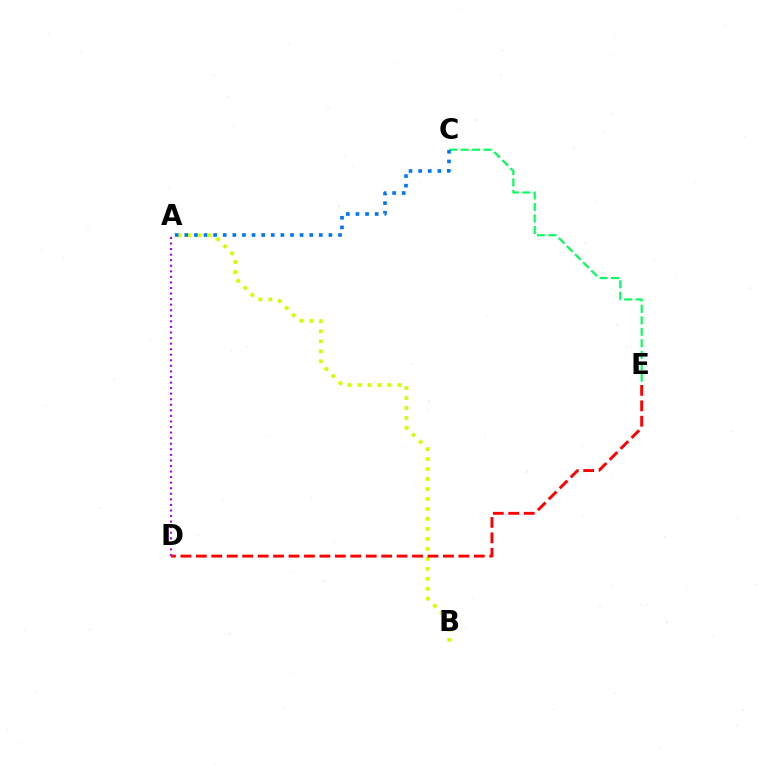{('A', 'B'): [{'color': '#d1ff00', 'line_style': 'dotted', 'thickness': 2.71}], ('A', 'D'): [{'color': '#b900ff', 'line_style': 'dotted', 'thickness': 1.51}], ('C', 'E'): [{'color': '#00ff5c', 'line_style': 'dashed', 'thickness': 1.56}], ('A', 'C'): [{'color': '#0074ff', 'line_style': 'dotted', 'thickness': 2.61}], ('D', 'E'): [{'color': '#ff0000', 'line_style': 'dashed', 'thickness': 2.1}]}